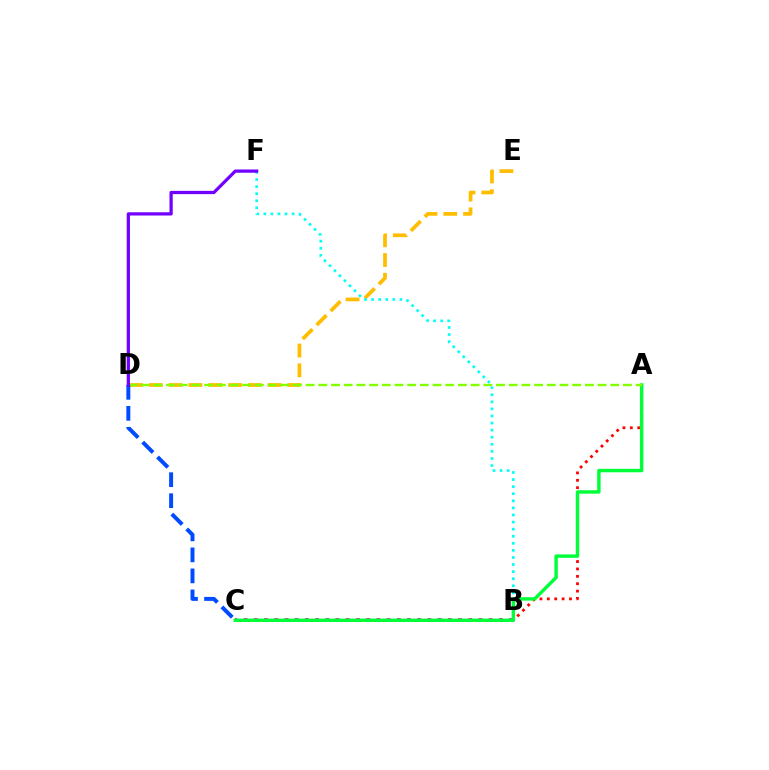{('D', 'E'): [{'color': '#ffbd00', 'line_style': 'dashed', 'thickness': 2.69}], ('B', 'F'): [{'color': '#00fff6', 'line_style': 'dotted', 'thickness': 1.92}], ('A', 'B'): [{'color': '#ff0000', 'line_style': 'dotted', 'thickness': 2.01}], ('B', 'C'): [{'color': '#ff00cf', 'line_style': 'dotted', 'thickness': 2.77}], ('A', 'C'): [{'color': '#00ff39', 'line_style': 'solid', 'thickness': 2.47}], ('A', 'D'): [{'color': '#84ff00', 'line_style': 'dashed', 'thickness': 1.72}], ('C', 'D'): [{'color': '#004bff', 'line_style': 'dashed', 'thickness': 2.85}], ('D', 'F'): [{'color': '#7200ff', 'line_style': 'solid', 'thickness': 2.33}]}